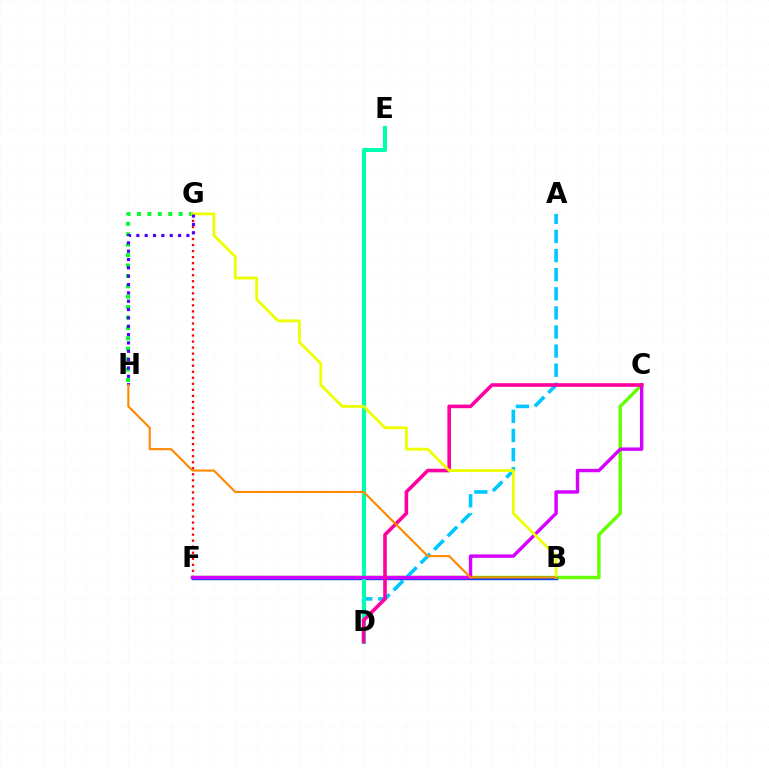{('C', 'F'): [{'color': '#66ff00', 'line_style': 'solid', 'thickness': 2.46}, {'color': '#d600ff', 'line_style': 'solid', 'thickness': 2.45}], ('A', 'D'): [{'color': '#00c7ff', 'line_style': 'dashed', 'thickness': 2.6}], ('B', 'F'): [{'color': '#003fff', 'line_style': 'solid', 'thickness': 2.42}], ('F', 'G'): [{'color': '#ff0000', 'line_style': 'dotted', 'thickness': 1.64}], ('D', 'E'): [{'color': '#00ffaf', 'line_style': 'solid', 'thickness': 2.93}], ('G', 'H'): [{'color': '#00ff27', 'line_style': 'dotted', 'thickness': 2.83}, {'color': '#4f00ff', 'line_style': 'dotted', 'thickness': 2.27}], ('C', 'D'): [{'color': '#ff00a0', 'line_style': 'solid', 'thickness': 2.59}], ('B', 'G'): [{'color': '#eeff00', 'line_style': 'solid', 'thickness': 2.03}], ('B', 'H'): [{'color': '#ff8800', 'line_style': 'solid', 'thickness': 1.53}]}